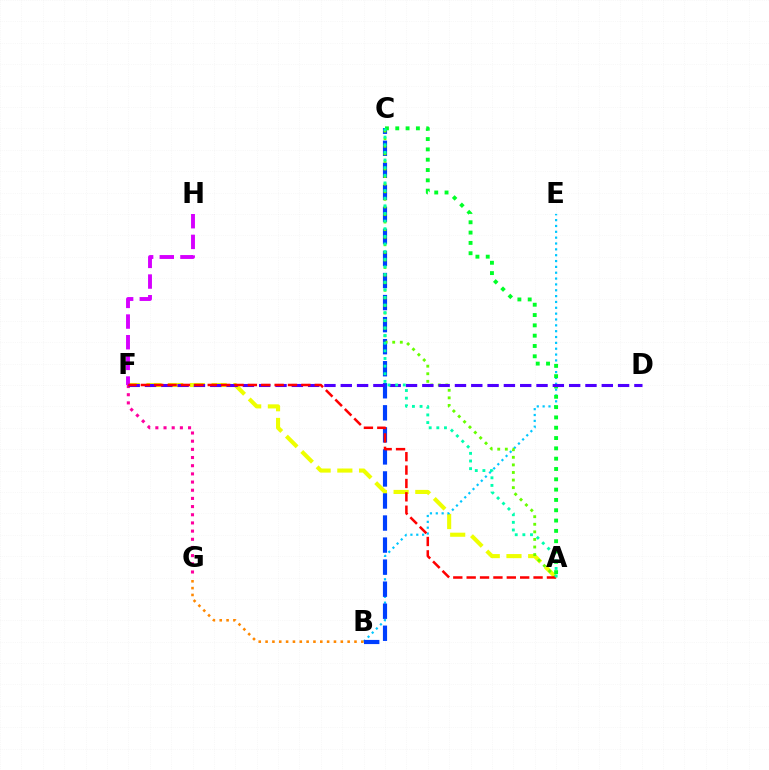{('A', 'F'): [{'color': '#eeff00', 'line_style': 'dashed', 'thickness': 2.95}, {'color': '#ff0000', 'line_style': 'dashed', 'thickness': 1.82}], ('B', 'E'): [{'color': '#00c7ff', 'line_style': 'dotted', 'thickness': 1.59}], ('F', 'H'): [{'color': '#d600ff', 'line_style': 'dashed', 'thickness': 2.81}], ('B', 'C'): [{'color': '#003fff', 'line_style': 'dashed', 'thickness': 2.99}], ('F', 'G'): [{'color': '#ff00a0', 'line_style': 'dotted', 'thickness': 2.22}], ('B', 'G'): [{'color': '#ff8800', 'line_style': 'dotted', 'thickness': 1.86}], ('A', 'C'): [{'color': '#00ff27', 'line_style': 'dotted', 'thickness': 2.8}, {'color': '#66ff00', 'line_style': 'dotted', 'thickness': 2.06}, {'color': '#00ffaf', 'line_style': 'dotted', 'thickness': 2.07}], ('D', 'F'): [{'color': '#4f00ff', 'line_style': 'dashed', 'thickness': 2.22}]}